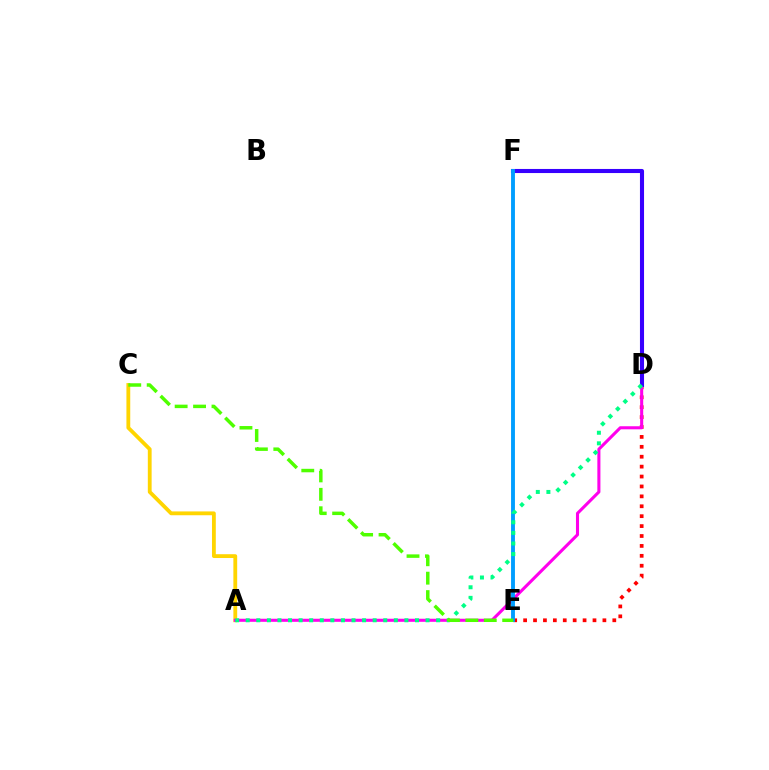{('A', 'C'): [{'color': '#ffd500', 'line_style': 'solid', 'thickness': 2.74}], ('D', 'E'): [{'color': '#ff0000', 'line_style': 'dotted', 'thickness': 2.69}], ('A', 'D'): [{'color': '#ff00ed', 'line_style': 'solid', 'thickness': 2.21}, {'color': '#00ff86', 'line_style': 'dotted', 'thickness': 2.87}], ('D', 'F'): [{'color': '#3700ff', 'line_style': 'solid', 'thickness': 2.94}], ('E', 'F'): [{'color': '#009eff', 'line_style': 'solid', 'thickness': 2.8}], ('C', 'E'): [{'color': '#4fff00', 'line_style': 'dashed', 'thickness': 2.5}]}